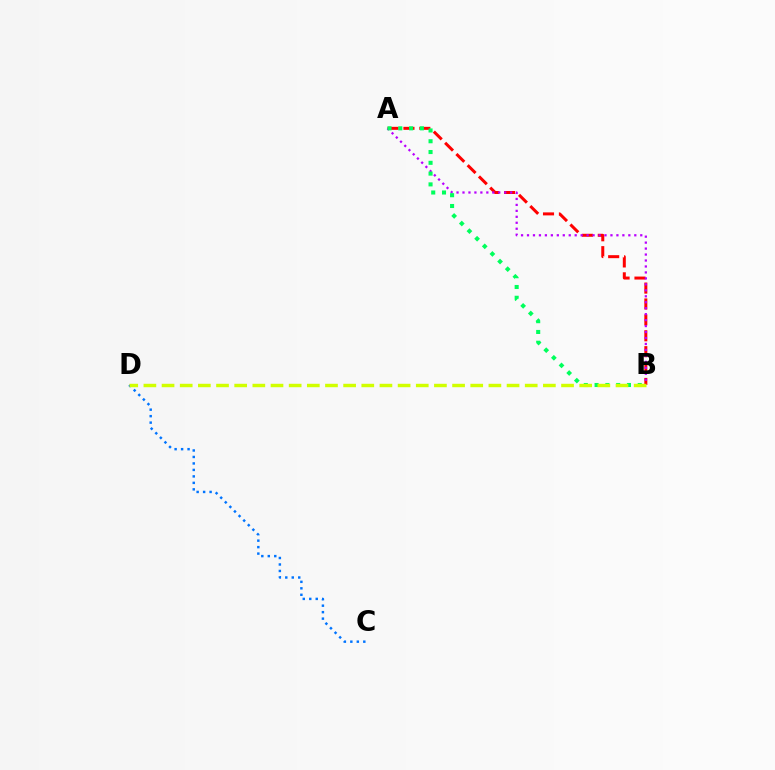{('A', 'B'): [{'color': '#ff0000', 'line_style': 'dashed', 'thickness': 2.16}, {'color': '#b900ff', 'line_style': 'dotted', 'thickness': 1.62}, {'color': '#00ff5c', 'line_style': 'dotted', 'thickness': 2.93}], ('C', 'D'): [{'color': '#0074ff', 'line_style': 'dotted', 'thickness': 1.76}], ('B', 'D'): [{'color': '#d1ff00', 'line_style': 'dashed', 'thickness': 2.47}]}